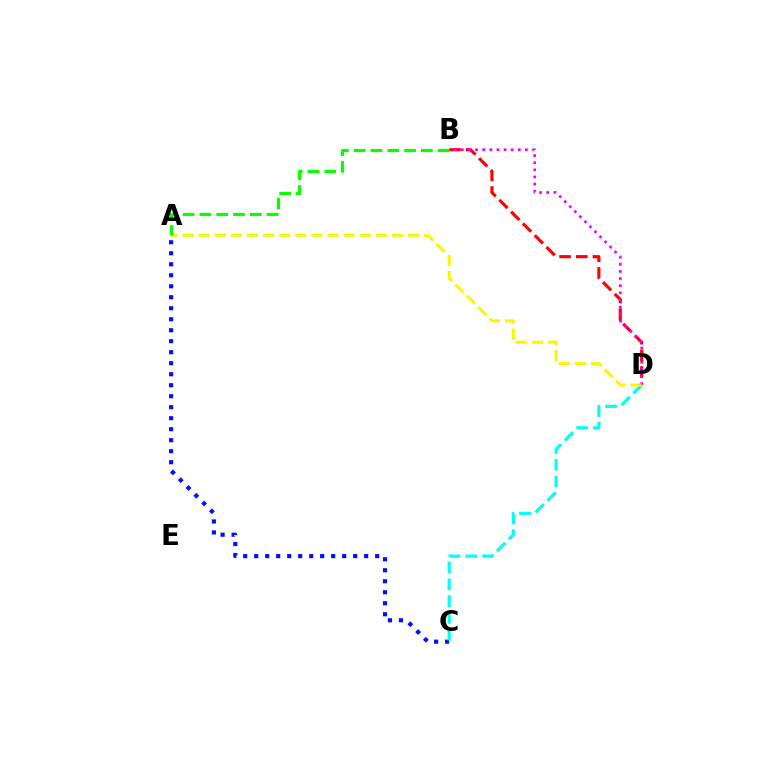{('B', 'D'): [{'color': '#ff0000', 'line_style': 'dashed', 'thickness': 2.27}, {'color': '#ee00ff', 'line_style': 'dotted', 'thickness': 1.93}], ('A', 'C'): [{'color': '#0010ff', 'line_style': 'dotted', 'thickness': 2.99}], ('C', 'D'): [{'color': '#00fff6', 'line_style': 'dashed', 'thickness': 2.28}], ('A', 'D'): [{'color': '#fcf500', 'line_style': 'dashed', 'thickness': 2.19}], ('A', 'B'): [{'color': '#08ff00', 'line_style': 'dashed', 'thickness': 2.28}]}